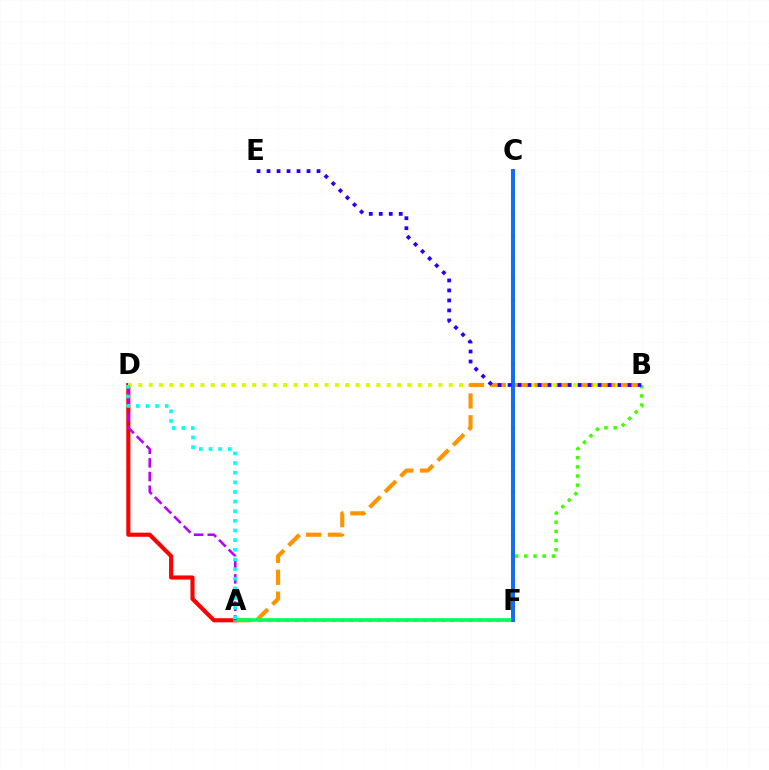{('A', 'D'): [{'color': '#ff0000', 'line_style': 'solid', 'thickness': 2.96}, {'color': '#b900ff', 'line_style': 'dashed', 'thickness': 1.86}, {'color': '#00fff6', 'line_style': 'dotted', 'thickness': 2.62}], ('A', 'B'): [{'color': '#3dff00', 'line_style': 'dotted', 'thickness': 2.49}, {'color': '#ff9400', 'line_style': 'dashed', 'thickness': 2.97}], ('B', 'D'): [{'color': '#d1ff00', 'line_style': 'dotted', 'thickness': 2.81}], ('A', 'F'): [{'color': '#00ff5c', 'line_style': 'solid', 'thickness': 2.6}], ('C', 'F'): [{'color': '#ff00ac', 'line_style': 'solid', 'thickness': 2.76}, {'color': '#0074ff', 'line_style': 'solid', 'thickness': 2.68}], ('B', 'E'): [{'color': '#2500ff', 'line_style': 'dotted', 'thickness': 2.72}]}